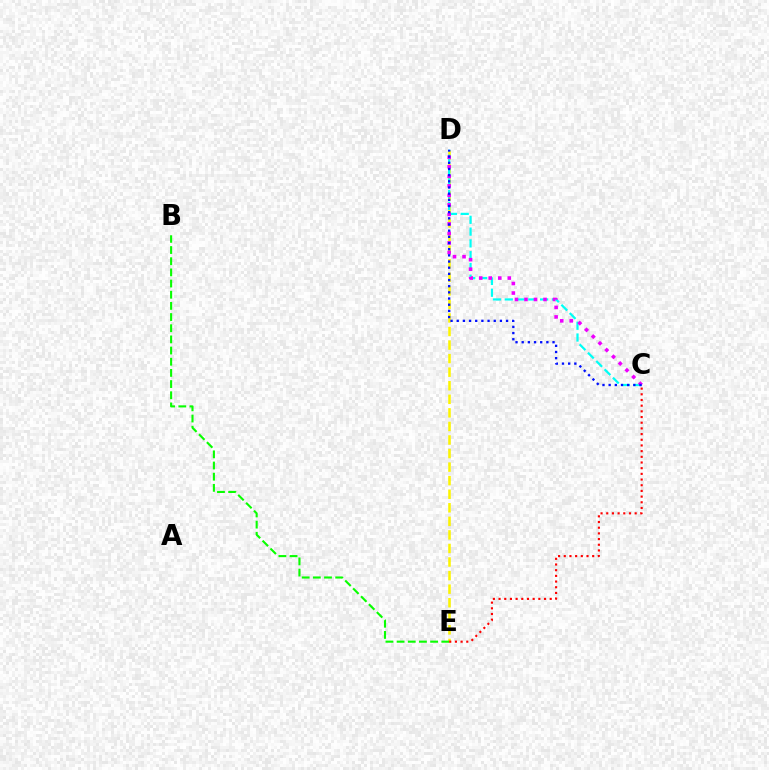{('D', 'E'): [{'color': '#fcf500', 'line_style': 'dashed', 'thickness': 1.84}], ('C', 'D'): [{'color': '#00fff6', 'line_style': 'dashed', 'thickness': 1.6}, {'color': '#ee00ff', 'line_style': 'dotted', 'thickness': 2.59}, {'color': '#0010ff', 'line_style': 'dotted', 'thickness': 1.68}], ('B', 'E'): [{'color': '#08ff00', 'line_style': 'dashed', 'thickness': 1.52}], ('C', 'E'): [{'color': '#ff0000', 'line_style': 'dotted', 'thickness': 1.54}]}